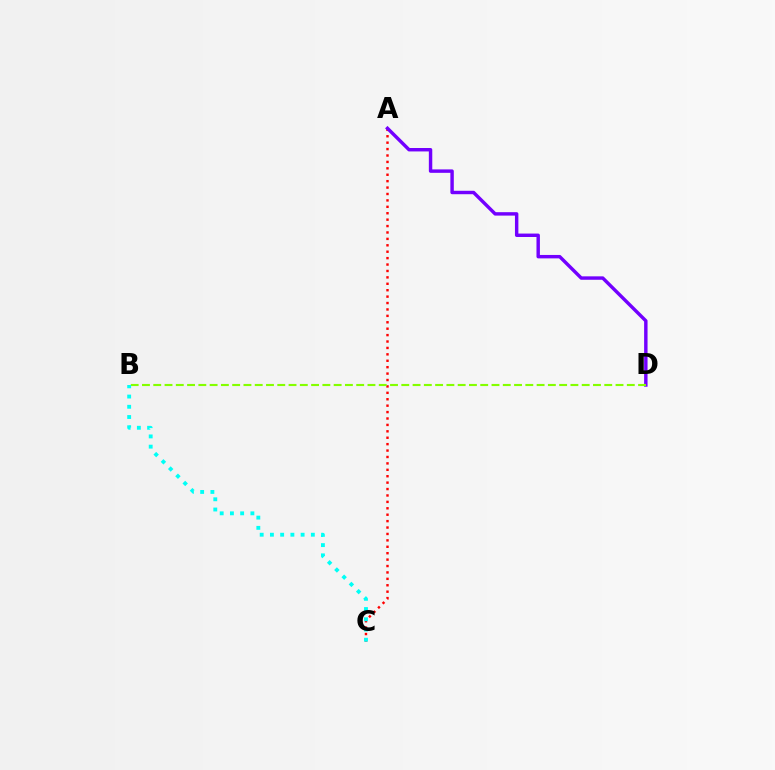{('A', 'C'): [{'color': '#ff0000', 'line_style': 'dotted', 'thickness': 1.74}], ('A', 'D'): [{'color': '#7200ff', 'line_style': 'solid', 'thickness': 2.47}], ('B', 'D'): [{'color': '#84ff00', 'line_style': 'dashed', 'thickness': 1.53}], ('B', 'C'): [{'color': '#00fff6', 'line_style': 'dotted', 'thickness': 2.78}]}